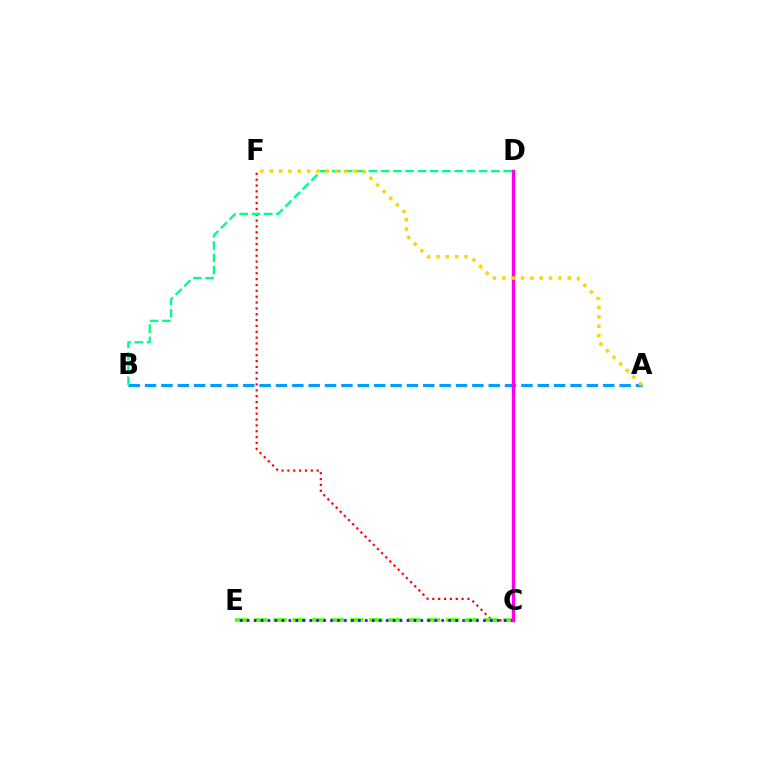{('C', 'F'): [{'color': '#ff0000', 'line_style': 'dotted', 'thickness': 1.59}], ('C', 'E'): [{'color': '#4fff00', 'line_style': 'dashed', 'thickness': 2.6}, {'color': '#3700ff', 'line_style': 'dotted', 'thickness': 1.89}], ('A', 'B'): [{'color': '#009eff', 'line_style': 'dashed', 'thickness': 2.22}], ('B', 'D'): [{'color': '#00ff86', 'line_style': 'dashed', 'thickness': 1.66}], ('C', 'D'): [{'color': '#ff00ed', 'line_style': 'solid', 'thickness': 2.44}], ('A', 'F'): [{'color': '#ffd500', 'line_style': 'dotted', 'thickness': 2.54}]}